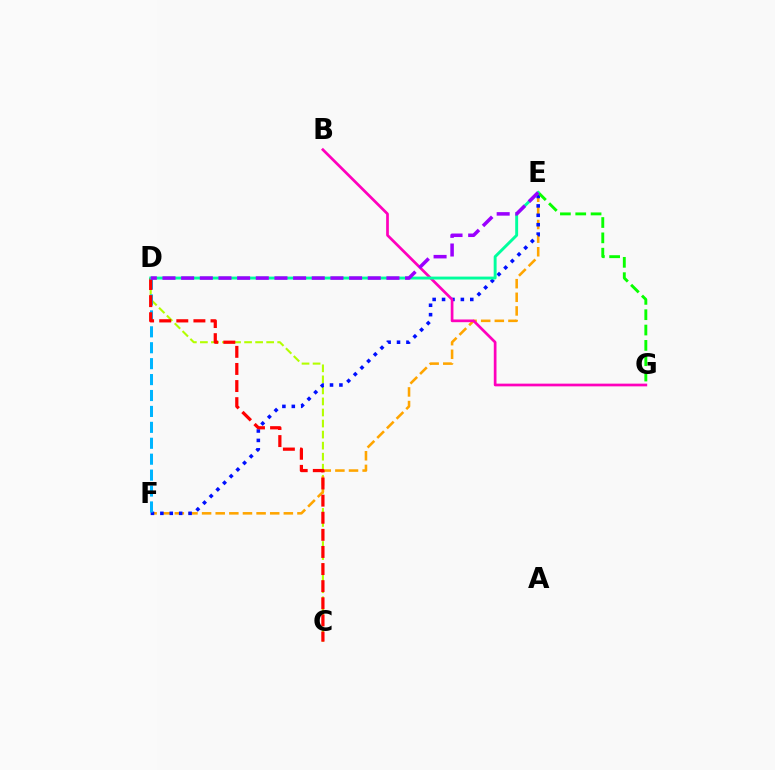{('C', 'D'): [{'color': '#b3ff00', 'line_style': 'dashed', 'thickness': 1.5}, {'color': '#ff0000', 'line_style': 'dashed', 'thickness': 2.32}], ('E', 'F'): [{'color': '#ffa500', 'line_style': 'dashed', 'thickness': 1.85}, {'color': '#0010ff', 'line_style': 'dotted', 'thickness': 2.56}], ('D', 'F'): [{'color': '#00b5ff', 'line_style': 'dashed', 'thickness': 2.16}], ('E', 'G'): [{'color': '#08ff00', 'line_style': 'dashed', 'thickness': 2.08}], ('B', 'G'): [{'color': '#ff00bd', 'line_style': 'solid', 'thickness': 1.95}], ('D', 'E'): [{'color': '#00ff9d', 'line_style': 'solid', 'thickness': 2.1}, {'color': '#9b00ff', 'line_style': 'dashed', 'thickness': 2.54}]}